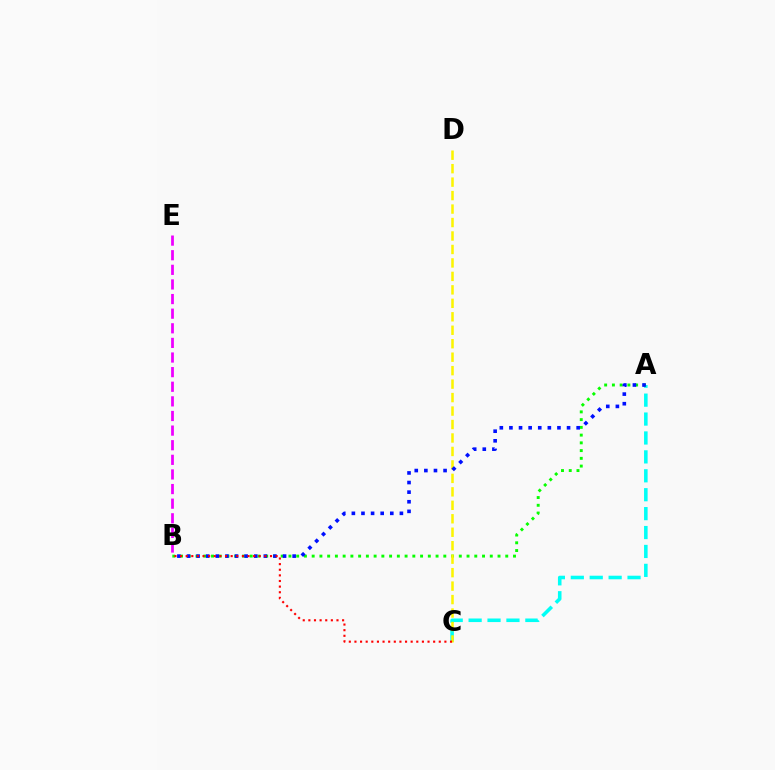{('A', 'C'): [{'color': '#00fff6', 'line_style': 'dashed', 'thickness': 2.57}], ('A', 'B'): [{'color': '#08ff00', 'line_style': 'dotted', 'thickness': 2.1}, {'color': '#0010ff', 'line_style': 'dotted', 'thickness': 2.61}], ('C', 'D'): [{'color': '#fcf500', 'line_style': 'dashed', 'thickness': 1.83}], ('B', 'E'): [{'color': '#ee00ff', 'line_style': 'dashed', 'thickness': 1.99}], ('B', 'C'): [{'color': '#ff0000', 'line_style': 'dotted', 'thickness': 1.53}]}